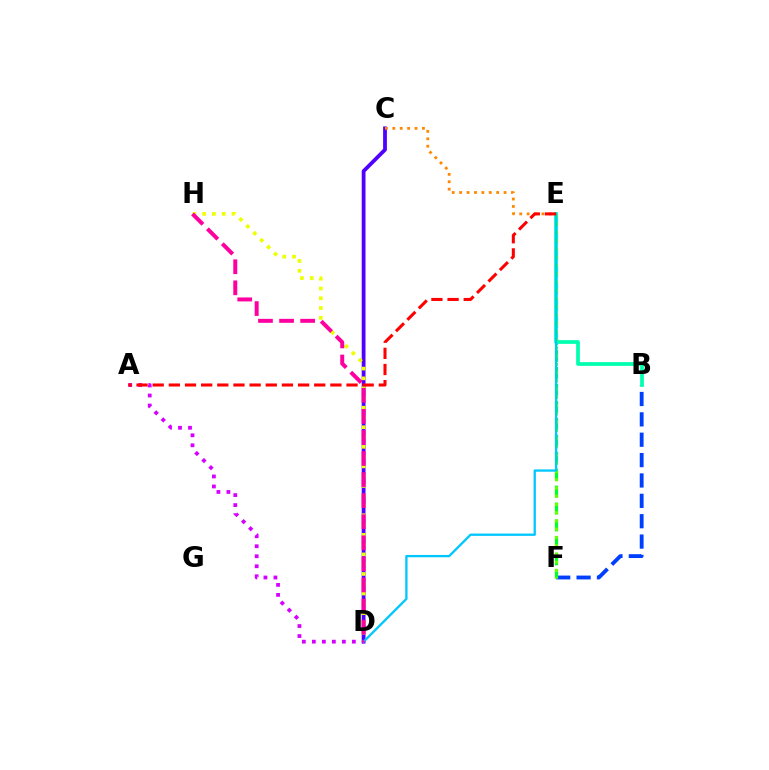{('C', 'D'): [{'color': '#4f00ff', 'line_style': 'solid', 'thickness': 2.72}], ('D', 'H'): [{'color': '#eeff00', 'line_style': 'dotted', 'thickness': 2.66}, {'color': '#ff00a0', 'line_style': 'dashed', 'thickness': 2.86}], ('B', 'F'): [{'color': '#003fff', 'line_style': 'dashed', 'thickness': 2.77}], ('E', 'F'): [{'color': '#00ff27', 'line_style': 'dashed', 'thickness': 2.3}, {'color': '#66ff00', 'line_style': 'dotted', 'thickness': 2.24}], ('B', 'E'): [{'color': '#00ffaf', 'line_style': 'solid', 'thickness': 2.68}], ('D', 'E'): [{'color': '#00c7ff', 'line_style': 'solid', 'thickness': 1.66}], ('C', 'E'): [{'color': '#ff8800', 'line_style': 'dotted', 'thickness': 2.01}], ('A', 'D'): [{'color': '#d600ff', 'line_style': 'dotted', 'thickness': 2.72}], ('A', 'E'): [{'color': '#ff0000', 'line_style': 'dashed', 'thickness': 2.19}]}